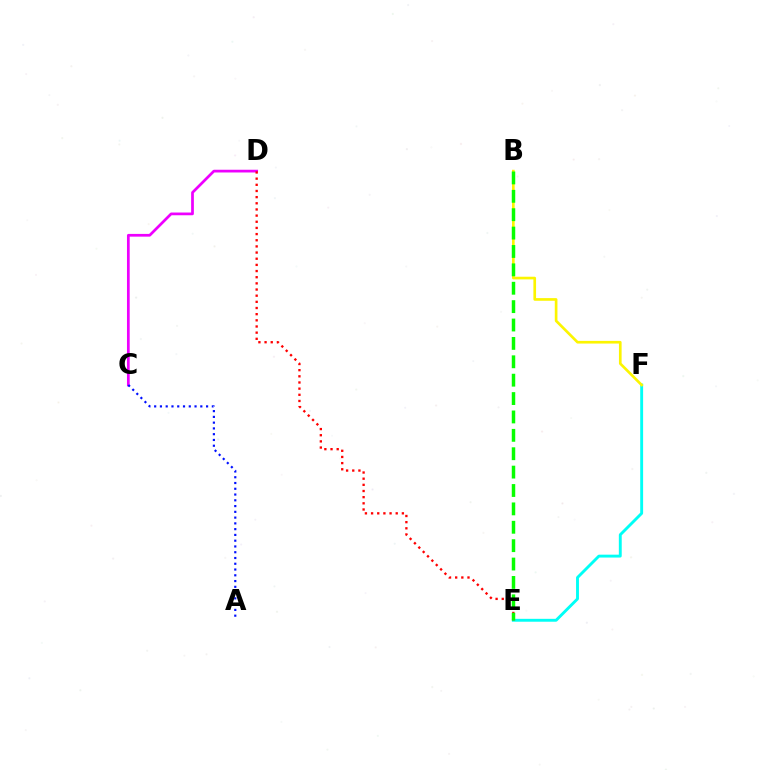{('C', 'D'): [{'color': '#ee00ff', 'line_style': 'solid', 'thickness': 1.97}], ('A', 'C'): [{'color': '#0010ff', 'line_style': 'dotted', 'thickness': 1.57}], ('E', 'F'): [{'color': '#00fff6', 'line_style': 'solid', 'thickness': 2.08}], ('D', 'E'): [{'color': '#ff0000', 'line_style': 'dotted', 'thickness': 1.67}], ('B', 'F'): [{'color': '#fcf500', 'line_style': 'solid', 'thickness': 1.92}], ('B', 'E'): [{'color': '#08ff00', 'line_style': 'dashed', 'thickness': 2.5}]}